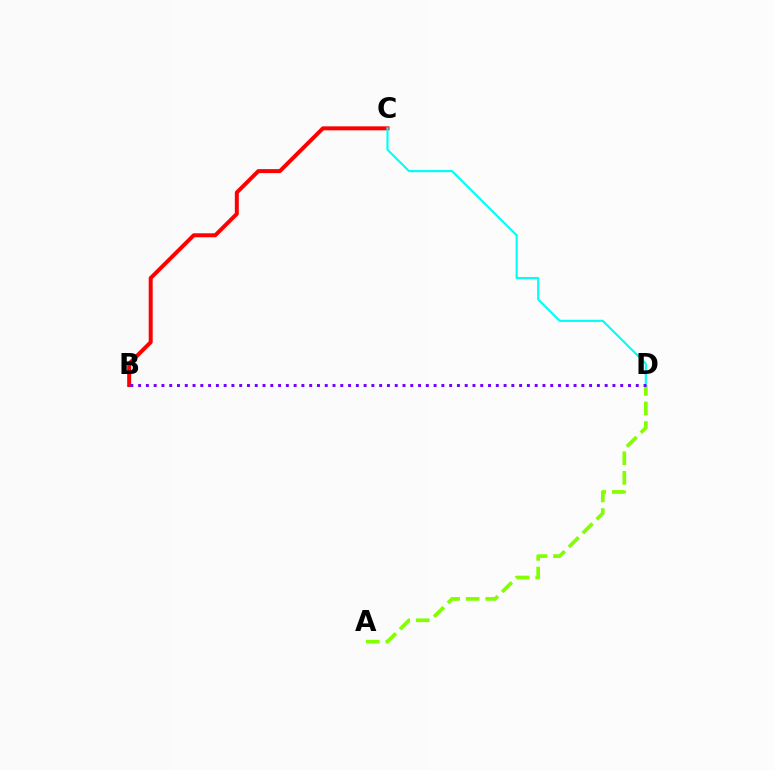{('B', 'C'): [{'color': '#ff0000', 'line_style': 'solid', 'thickness': 2.87}], ('C', 'D'): [{'color': '#00fff6', 'line_style': 'solid', 'thickness': 1.55}], ('A', 'D'): [{'color': '#84ff00', 'line_style': 'dashed', 'thickness': 2.66}], ('B', 'D'): [{'color': '#7200ff', 'line_style': 'dotted', 'thickness': 2.11}]}